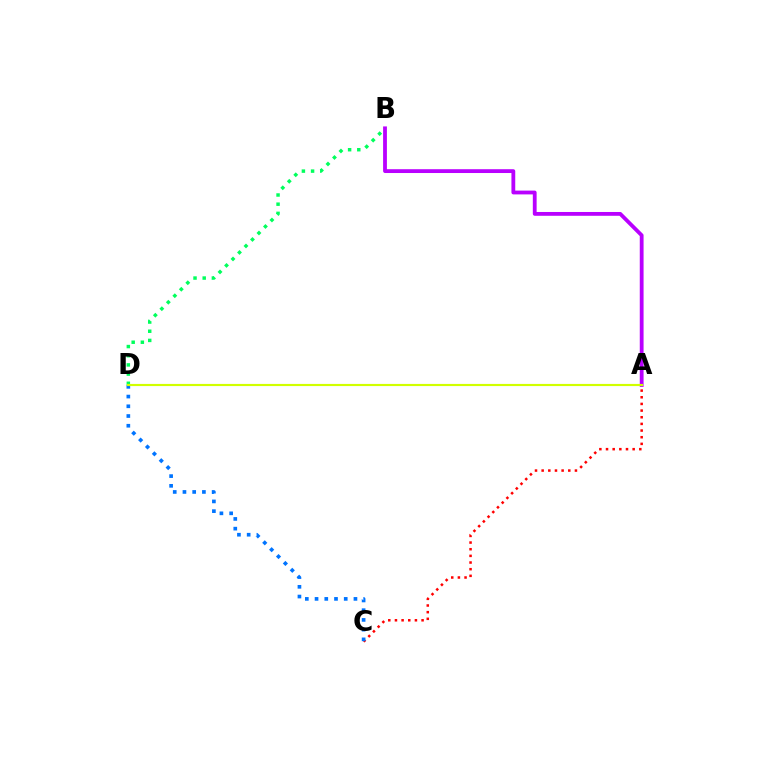{('B', 'D'): [{'color': '#00ff5c', 'line_style': 'dotted', 'thickness': 2.49}], ('A', 'C'): [{'color': '#ff0000', 'line_style': 'dotted', 'thickness': 1.81}], ('C', 'D'): [{'color': '#0074ff', 'line_style': 'dotted', 'thickness': 2.64}], ('A', 'B'): [{'color': '#b900ff', 'line_style': 'solid', 'thickness': 2.74}], ('A', 'D'): [{'color': '#d1ff00', 'line_style': 'solid', 'thickness': 1.55}]}